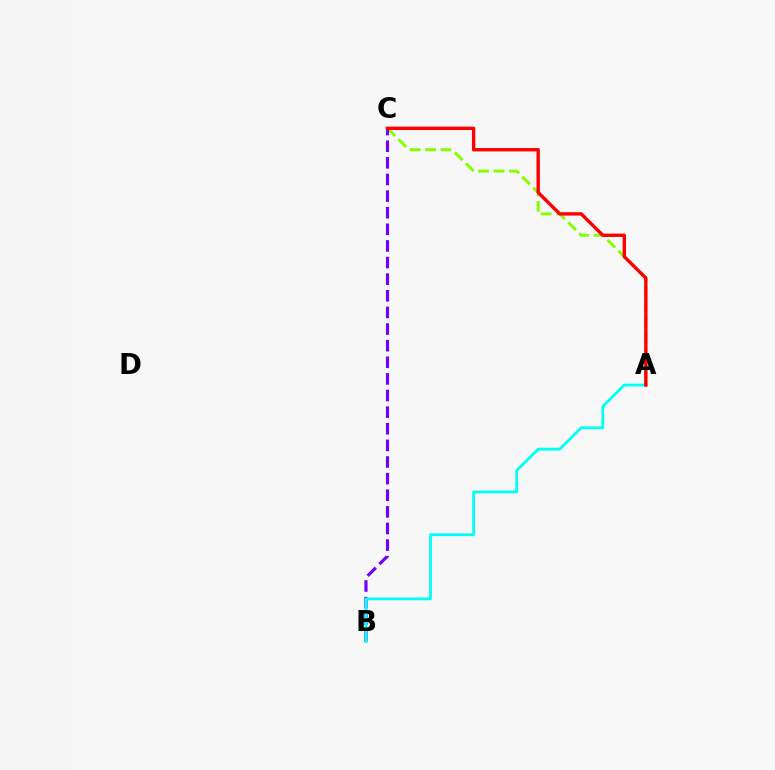{('A', 'C'): [{'color': '#84ff00', 'line_style': 'dashed', 'thickness': 2.1}, {'color': '#ff0000', 'line_style': 'solid', 'thickness': 2.43}], ('B', 'C'): [{'color': '#7200ff', 'line_style': 'dashed', 'thickness': 2.26}], ('A', 'B'): [{'color': '#00fff6', 'line_style': 'solid', 'thickness': 2.01}]}